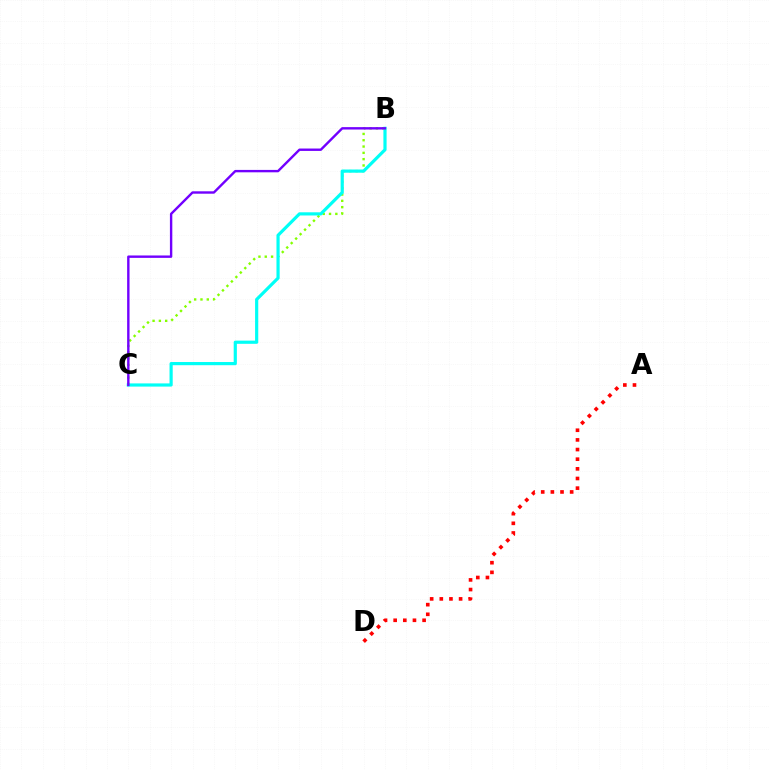{('B', 'C'): [{'color': '#84ff00', 'line_style': 'dotted', 'thickness': 1.71}, {'color': '#00fff6', 'line_style': 'solid', 'thickness': 2.29}, {'color': '#7200ff', 'line_style': 'solid', 'thickness': 1.73}], ('A', 'D'): [{'color': '#ff0000', 'line_style': 'dotted', 'thickness': 2.62}]}